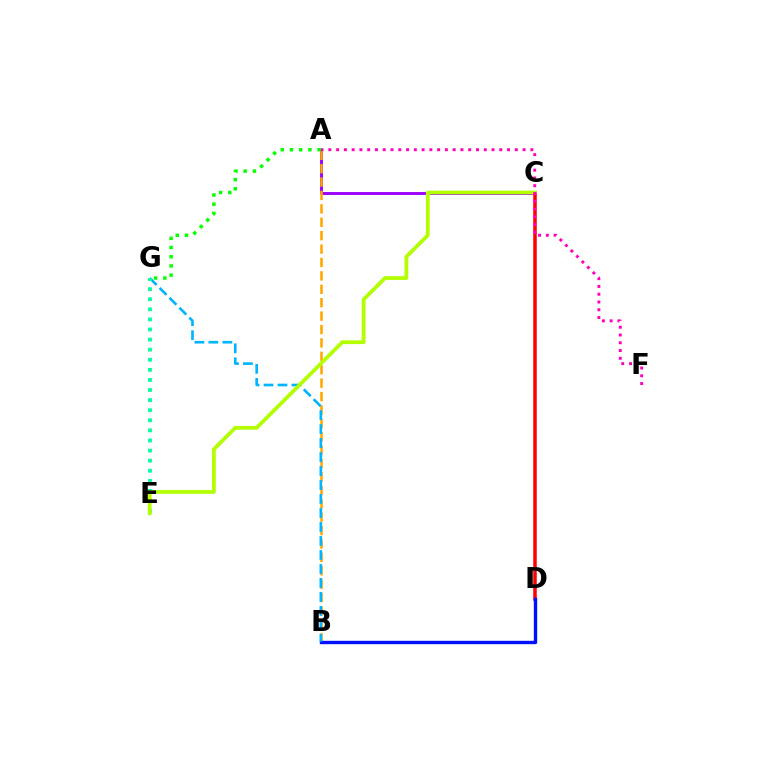{('A', 'C'): [{'color': '#9b00ff', 'line_style': 'solid', 'thickness': 2.08}], ('C', 'D'): [{'color': '#ff0000', 'line_style': 'solid', 'thickness': 2.53}], ('A', 'B'): [{'color': '#ffa500', 'line_style': 'dashed', 'thickness': 1.82}], ('B', 'D'): [{'color': '#0010ff', 'line_style': 'solid', 'thickness': 2.42}], ('B', 'G'): [{'color': '#00b5ff', 'line_style': 'dashed', 'thickness': 1.9}], ('E', 'G'): [{'color': '#00ff9d', 'line_style': 'dotted', 'thickness': 2.74}], ('C', 'E'): [{'color': '#b3ff00', 'line_style': 'solid', 'thickness': 2.71}], ('A', 'F'): [{'color': '#ff00bd', 'line_style': 'dotted', 'thickness': 2.11}], ('A', 'G'): [{'color': '#08ff00', 'line_style': 'dotted', 'thickness': 2.5}]}